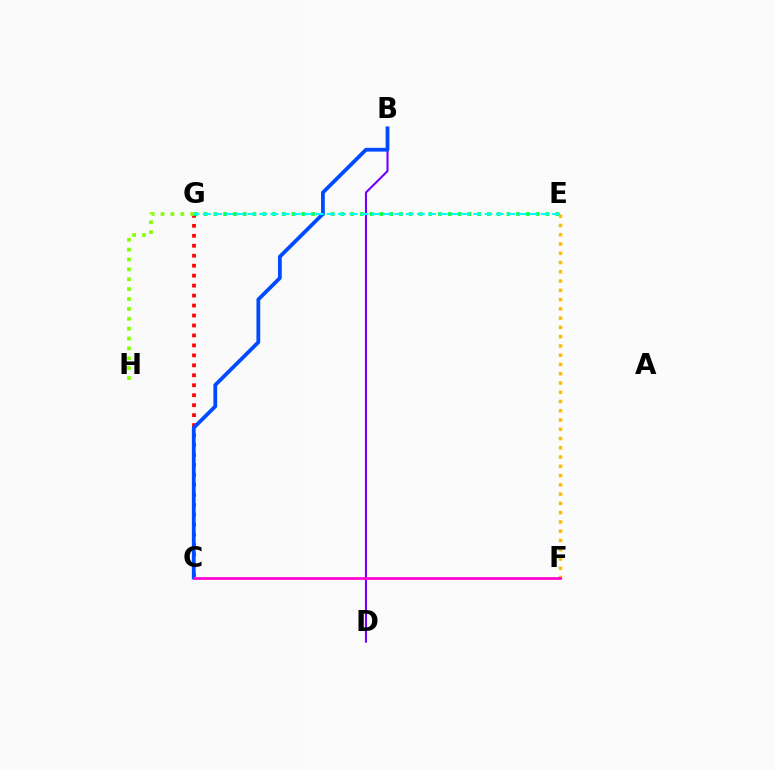{('B', 'D'): [{'color': '#7200ff', 'line_style': 'solid', 'thickness': 1.5}], ('C', 'G'): [{'color': '#ff0000', 'line_style': 'dotted', 'thickness': 2.71}], ('E', 'G'): [{'color': '#00ff39', 'line_style': 'dotted', 'thickness': 2.65}, {'color': '#00fff6', 'line_style': 'dashed', 'thickness': 1.53}], ('B', 'C'): [{'color': '#004bff', 'line_style': 'solid', 'thickness': 2.72}], ('E', 'F'): [{'color': '#ffbd00', 'line_style': 'dotted', 'thickness': 2.52}], ('G', 'H'): [{'color': '#84ff00', 'line_style': 'dotted', 'thickness': 2.68}], ('C', 'F'): [{'color': '#ff00cf', 'line_style': 'solid', 'thickness': 1.97}]}